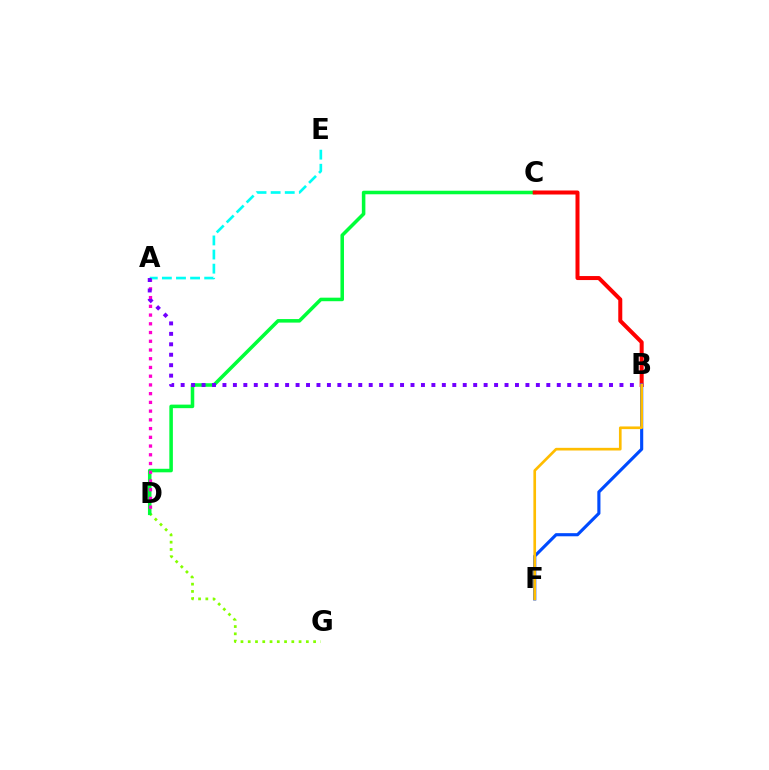{('D', 'G'): [{'color': '#84ff00', 'line_style': 'dotted', 'thickness': 1.97}], ('C', 'D'): [{'color': '#00ff39', 'line_style': 'solid', 'thickness': 2.55}], ('A', 'D'): [{'color': '#ff00cf', 'line_style': 'dotted', 'thickness': 2.37}], ('A', 'E'): [{'color': '#00fff6', 'line_style': 'dashed', 'thickness': 1.92}], ('B', 'C'): [{'color': '#ff0000', 'line_style': 'solid', 'thickness': 2.89}], ('B', 'F'): [{'color': '#004bff', 'line_style': 'solid', 'thickness': 2.25}, {'color': '#ffbd00', 'line_style': 'solid', 'thickness': 1.92}], ('A', 'B'): [{'color': '#7200ff', 'line_style': 'dotted', 'thickness': 2.84}]}